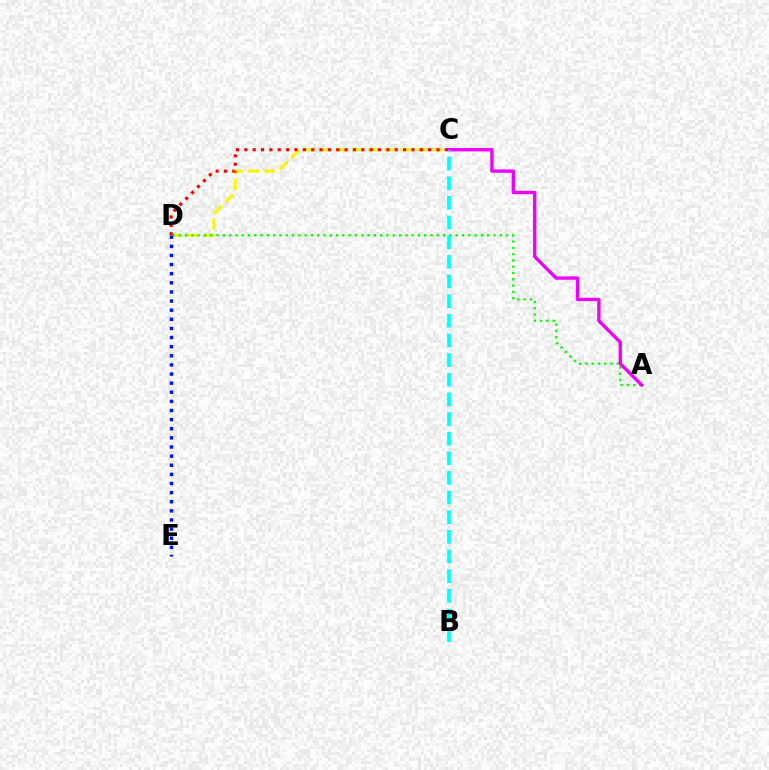{('C', 'D'): [{'color': '#fcf500', 'line_style': 'dashed', 'thickness': 2.19}, {'color': '#ff0000', 'line_style': 'dotted', 'thickness': 2.27}], ('A', 'D'): [{'color': '#08ff00', 'line_style': 'dotted', 'thickness': 1.71}], ('A', 'C'): [{'color': '#ee00ff', 'line_style': 'solid', 'thickness': 2.42}], ('B', 'C'): [{'color': '#00fff6', 'line_style': 'dashed', 'thickness': 2.67}], ('D', 'E'): [{'color': '#0010ff', 'line_style': 'dotted', 'thickness': 2.48}]}